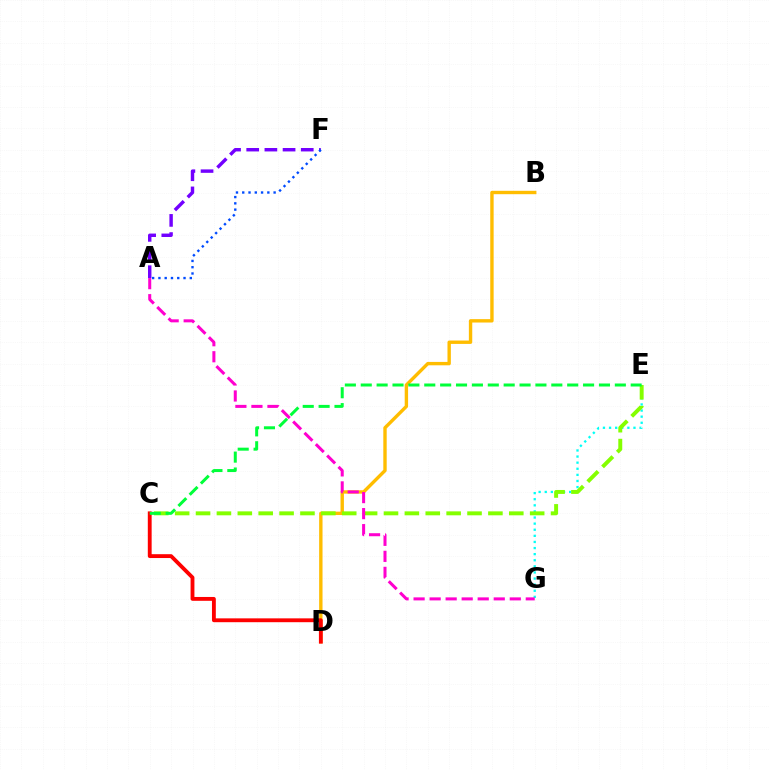{('B', 'D'): [{'color': '#ffbd00', 'line_style': 'solid', 'thickness': 2.44}], ('E', 'G'): [{'color': '#00fff6', 'line_style': 'dotted', 'thickness': 1.66}], ('C', 'E'): [{'color': '#84ff00', 'line_style': 'dashed', 'thickness': 2.84}, {'color': '#00ff39', 'line_style': 'dashed', 'thickness': 2.16}], ('A', 'F'): [{'color': '#7200ff', 'line_style': 'dashed', 'thickness': 2.47}, {'color': '#004bff', 'line_style': 'dotted', 'thickness': 1.7}], ('C', 'D'): [{'color': '#ff0000', 'line_style': 'solid', 'thickness': 2.77}], ('A', 'G'): [{'color': '#ff00cf', 'line_style': 'dashed', 'thickness': 2.18}]}